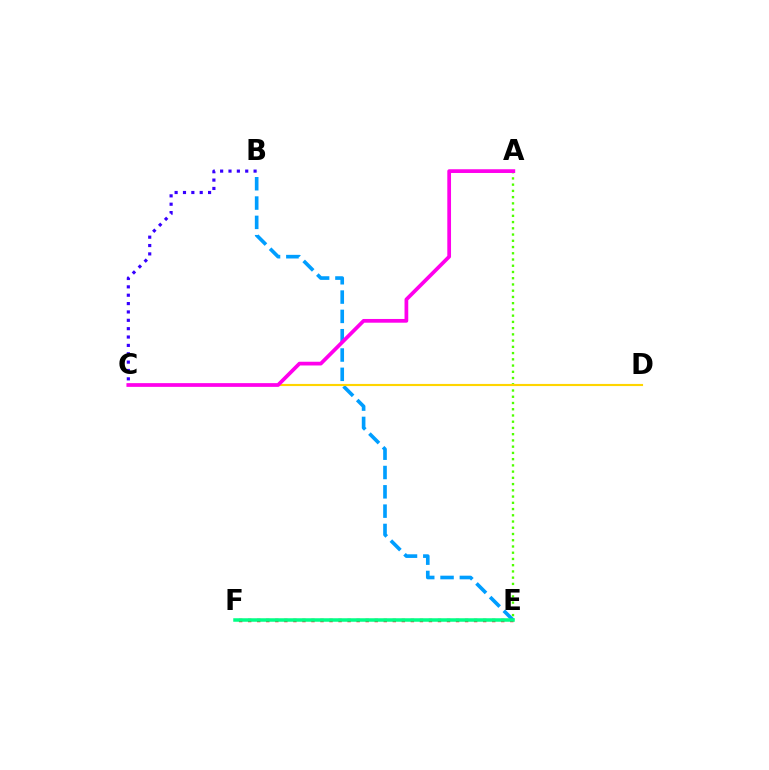{('B', 'E'): [{'color': '#009eff', 'line_style': 'dashed', 'thickness': 2.62}], ('A', 'E'): [{'color': '#4fff00', 'line_style': 'dotted', 'thickness': 1.69}], ('E', 'F'): [{'color': '#ff0000', 'line_style': 'dotted', 'thickness': 2.46}, {'color': '#00ff86', 'line_style': 'solid', 'thickness': 2.52}], ('C', 'D'): [{'color': '#ffd500', 'line_style': 'solid', 'thickness': 1.54}], ('B', 'C'): [{'color': '#3700ff', 'line_style': 'dotted', 'thickness': 2.27}], ('A', 'C'): [{'color': '#ff00ed', 'line_style': 'solid', 'thickness': 2.68}]}